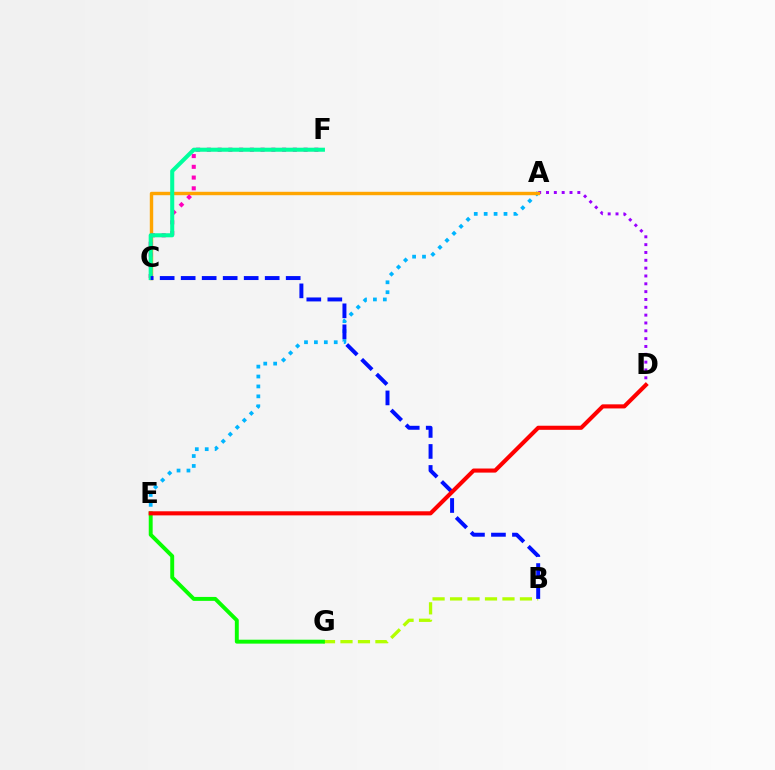{('A', 'D'): [{'color': '#9b00ff', 'line_style': 'dotted', 'thickness': 2.13}], ('A', 'E'): [{'color': '#00b5ff', 'line_style': 'dotted', 'thickness': 2.69}], ('A', 'C'): [{'color': '#ffa500', 'line_style': 'solid', 'thickness': 2.46}], ('B', 'G'): [{'color': '#b3ff00', 'line_style': 'dashed', 'thickness': 2.37}], ('C', 'F'): [{'color': '#ff00bd', 'line_style': 'dotted', 'thickness': 2.92}, {'color': '#00ff9d', 'line_style': 'solid', 'thickness': 2.92}], ('E', 'G'): [{'color': '#08ff00', 'line_style': 'solid', 'thickness': 2.82}], ('B', 'C'): [{'color': '#0010ff', 'line_style': 'dashed', 'thickness': 2.85}], ('D', 'E'): [{'color': '#ff0000', 'line_style': 'solid', 'thickness': 2.94}]}